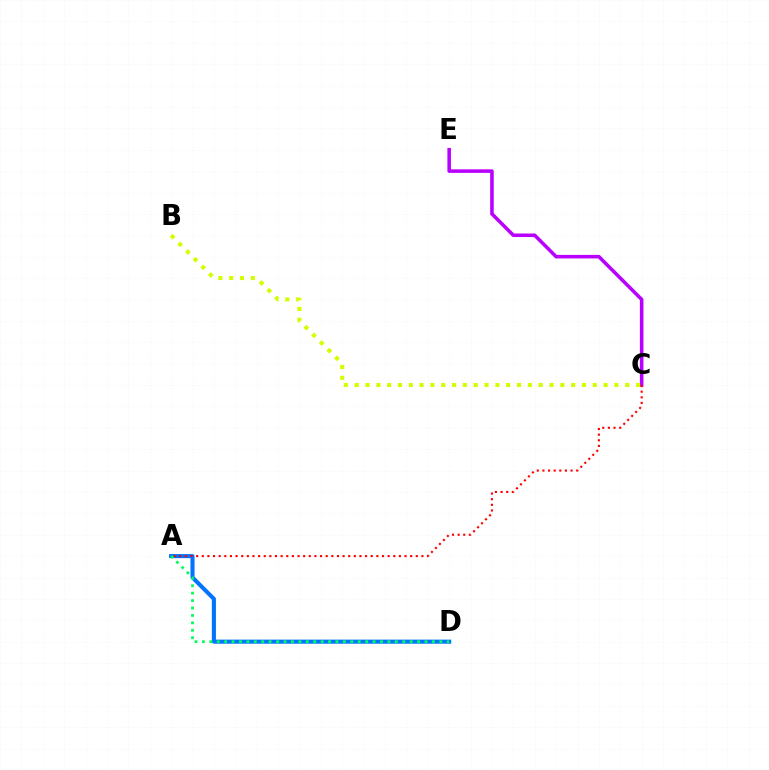{('C', 'E'): [{'color': '#b900ff', 'line_style': 'solid', 'thickness': 2.56}], ('A', 'D'): [{'color': '#0074ff', 'line_style': 'solid', 'thickness': 2.93}, {'color': '#00ff5c', 'line_style': 'dotted', 'thickness': 2.02}], ('A', 'C'): [{'color': '#ff0000', 'line_style': 'dotted', 'thickness': 1.53}], ('B', 'C'): [{'color': '#d1ff00', 'line_style': 'dotted', 'thickness': 2.94}]}